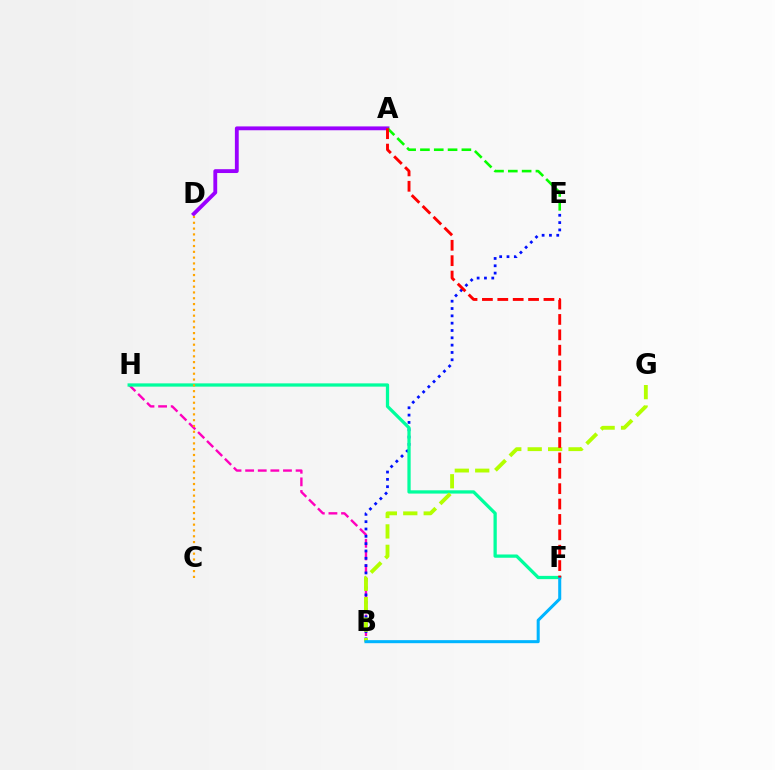{('B', 'H'): [{'color': '#ff00bd', 'line_style': 'dashed', 'thickness': 1.71}], ('A', 'D'): [{'color': '#9b00ff', 'line_style': 'solid', 'thickness': 2.76}], ('B', 'E'): [{'color': '#0010ff', 'line_style': 'dotted', 'thickness': 1.99}], ('F', 'H'): [{'color': '#00ff9d', 'line_style': 'solid', 'thickness': 2.35}], ('B', 'G'): [{'color': '#b3ff00', 'line_style': 'dashed', 'thickness': 2.78}], ('A', 'E'): [{'color': '#08ff00', 'line_style': 'dashed', 'thickness': 1.88}], ('B', 'F'): [{'color': '#00b5ff', 'line_style': 'solid', 'thickness': 2.19}], ('A', 'F'): [{'color': '#ff0000', 'line_style': 'dashed', 'thickness': 2.09}], ('C', 'D'): [{'color': '#ffa500', 'line_style': 'dotted', 'thickness': 1.58}]}